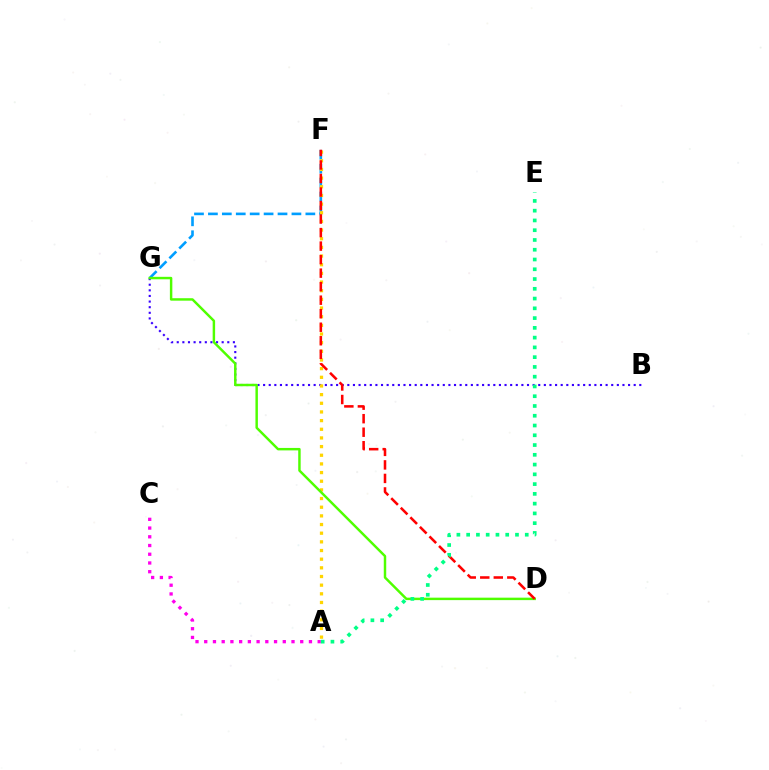{('B', 'G'): [{'color': '#3700ff', 'line_style': 'dotted', 'thickness': 1.53}], ('F', 'G'): [{'color': '#009eff', 'line_style': 'dashed', 'thickness': 1.89}], ('A', 'F'): [{'color': '#ffd500', 'line_style': 'dotted', 'thickness': 2.35}], ('D', 'G'): [{'color': '#4fff00', 'line_style': 'solid', 'thickness': 1.77}], ('D', 'F'): [{'color': '#ff0000', 'line_style': 'dashed', 'thickness': 1.84}], ('A', 'C'): [{'color': '#ff00ed', 'line_style': 'dotted', 'thickness': 2.37}], ('A', 'E'): [{'color': '#00ff86', 'line_style': 'dotted', 'thickness': 2.65}]}